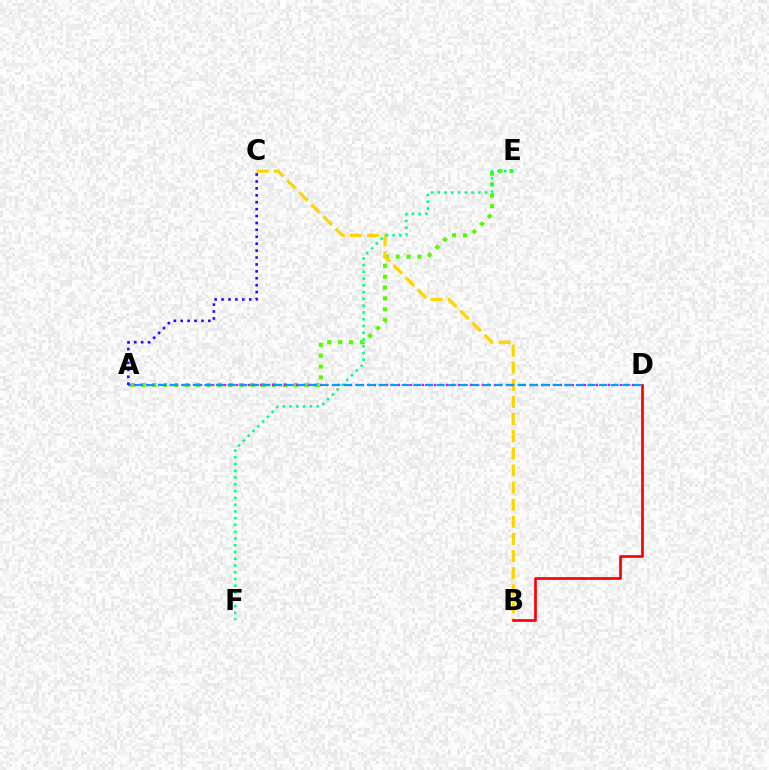{('A', 'E'): [{'color': '#4fff00', 'line_style': 'dotted', 'thickness': 2.96}], ('B', 'C'): [{'color': '#ffd500', 'line_style': 'dashed', 'thickness': 2.33}], ('B', 'D'): [{'color': '#ff0000', 'line_style': 'solid', 'thickness': 1.93}], ('E', 'F'): [{'color': '#00ff86', 'line_style': 'dotted', 'thickness': 1.84}], ('A', 'D'): [{'color': '#ff00ed', 'line_style': 'dotted', 'thickness': 1.63}, {'color': '#009eff', 'line_style': 'dashed', 'thickness': 1.58}], ('A', 'C'): [{'color': '#3700ff', 'line_style': 'dotted', 'thickness': 1.88}]}